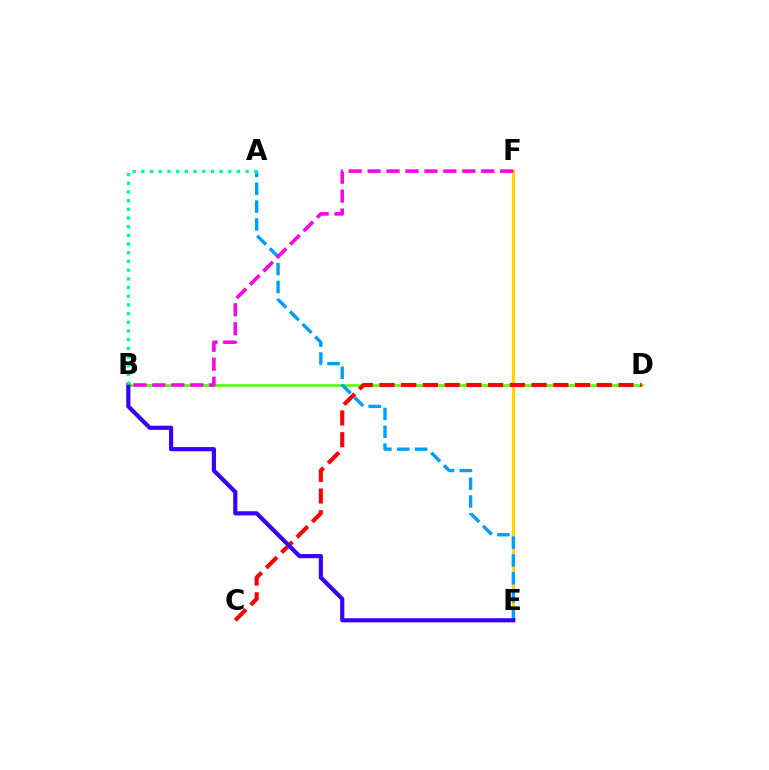{('B', 'D'): [{'color': '#4fff00', 'line_style': 'solid', 'thickness': 1.88}], ('E', 'F'): [{'color': '#ffd500', 'line_style': 'solid', 'thickness': 2.12}], ('C', 'D'): [{'color': '#ff0000', 'line_style': 'dashed', 'thickness': 2.95}], ('A', 'E'): [{'color': '#009eff', 'line_style': 'dashed', 'thickness': 2.42}], ('B', 'E'): [{'color': '#3700ff', 'line_style': 'solid', 'thickness': 3.0}], ('A', 'B'): [{'color': '#00ff86', 'line_style': 'dotted', 'thickness': 2.36}], ('B', 'F'): [{'color': '#ff00ed', 'line_style': 'dashed', 'thickness': 2.57}]}